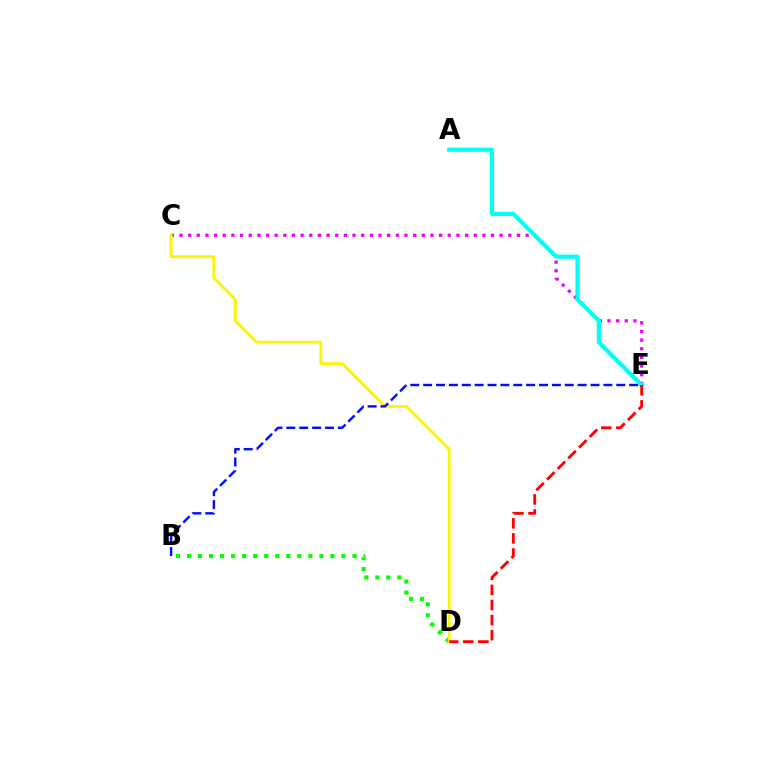{('C', 'E'): [{'color': '#ee00ff', 'line_style': 'dotted', 'thickness': 2.35}], ('B', 'D'): [{'color': '#08ff00', 'line_style': 'dotted', 'thickness': 3.0}], ('A', 'E'): [{'color': '#00fff6', 'line_style': 'solid', 'thickness': 3.0}], ('C', 'D'): [{'color': '#fcf500', 'line_style': 'solid', 'thickness': 2.04}], ('D', 'E'): [{'color': '#ff0000', 'line_style': 'dashed', 'thickness': 2.05}], ('B', 'E'): [{'color': '#0010ff', 'line_style': 'dashed', 'thickness': 1.75}]}